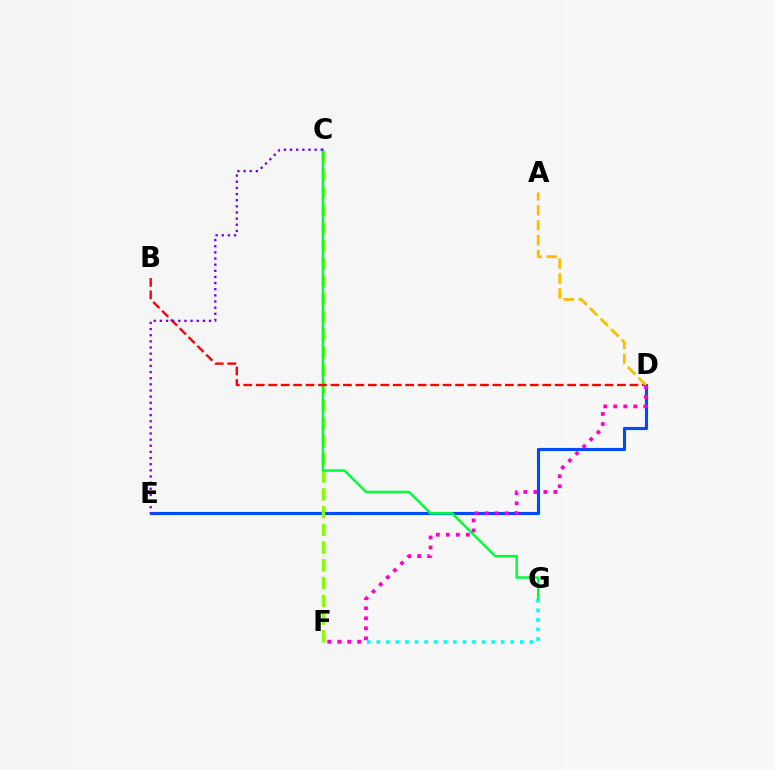{('F', 'G'): [{'color': '#00fff6', 'line_style': 'dotted', 'thickness': 2.6}], ('D', 'E'): [{'color': '#004bff', 'line_style': 'solid', 'thickness': 2.25}], ('C', 'F'): [{'color': '#84ff00', 'line_style': 'dashed', 'thickness': 2.41}], ('C', 'G'): [{'color': '#00ff39', 'line_style': 'solid', 'thickness': 1.78}], ('B', 'D'): [{'color': '#ff0000', 'line_style': 'dashed', 'thickness': 1.69}], ('A', 'D'): [{'color': '#ffbd00', 'line_style': 'dashed', 'thickness': 2.03}], ('C', 'E'): [{'color': '#7200ff', 'line_style': 'dotted', 'thickness': 1.67}], ('D', 'F'): [{'color': '#ff00cf', 'line_style': 'dotted', 'thickness': 2.72}]}